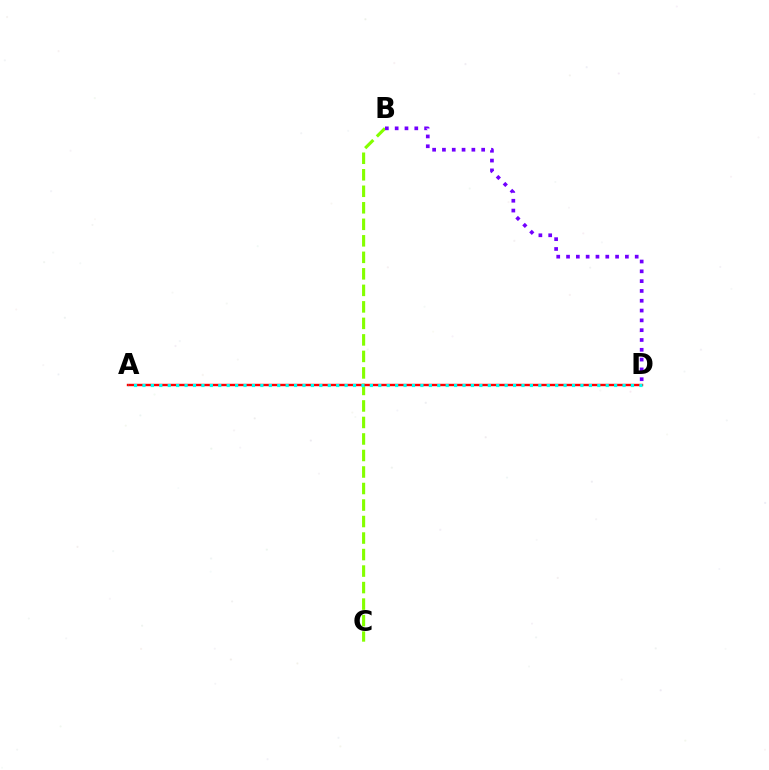{('B', 'C'): [{'color': '#84ff00', 'line_style': 'dashed', 'thickness': 2.24}], ('A', 'D'): [{'color': '#ff0000', 'line_style': 'solid', 'thickness': 1.73}, {'color': '#00fff6', 'line_style': 'dotted', 'thickness': 2.29}], ('B', 'D'): [{'color': '#7200ff', 'line_style': 'dotted', 'thickness': 2.67}]}